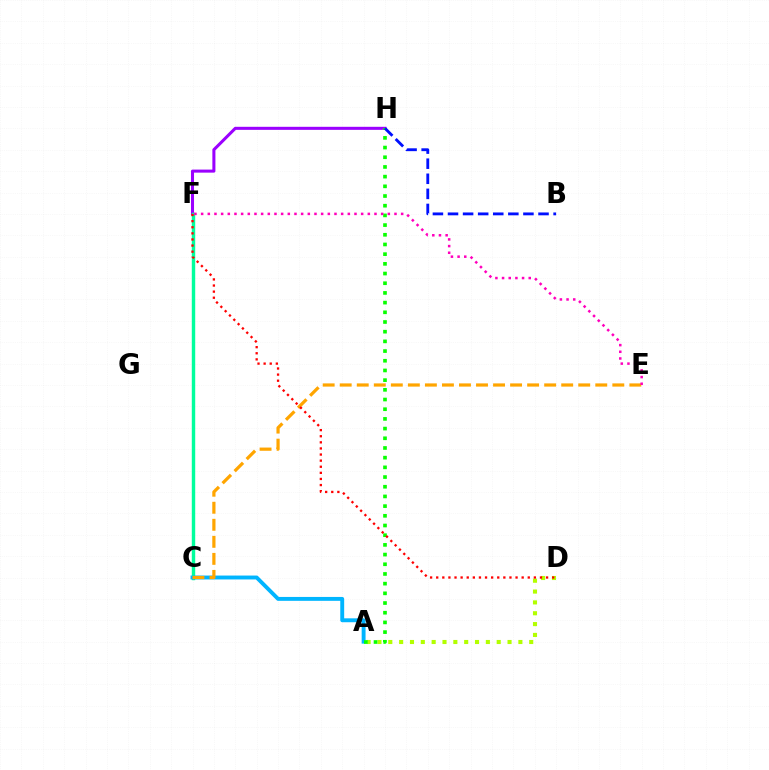{('F', 'H'): [{'color': '#9b00ff', 'line_style': 'solid', 'thickness': 2.19}], ('C', 'F'): [{'color': '#00ff9d', 'line_style': 'solid', 'thickness': 2.46}], ('A', 'D'): [{'color': '#b3ff00', 'line_style': 'dotted', 'thickness': 2.95}], ('A', 'C'): [{'color': '#00b5ff', 'line_style': 'solid', 'thickness': 2.81}], ('A', 'H'): [{'color': '#08ff00', 'line_style': 'dotted', 'thickness': 2.63}], ('C', 'E'): [{'color': '#ffa500', 'line_style': 'dashed', 'thickness': 2.31}], ('B', 'H'): [{'color': '#0010ff', 'line_style': 'dashed', 'thickness': 2.05}], ('E', 'F'): [{'color': '#ff00bd', 'line_style': 'dotted', 'thickness': 1.81}], ('D', 'F'): [{'color': '#ff0000', 'line_style': 'dotted', 'thickness': 1.66}]}